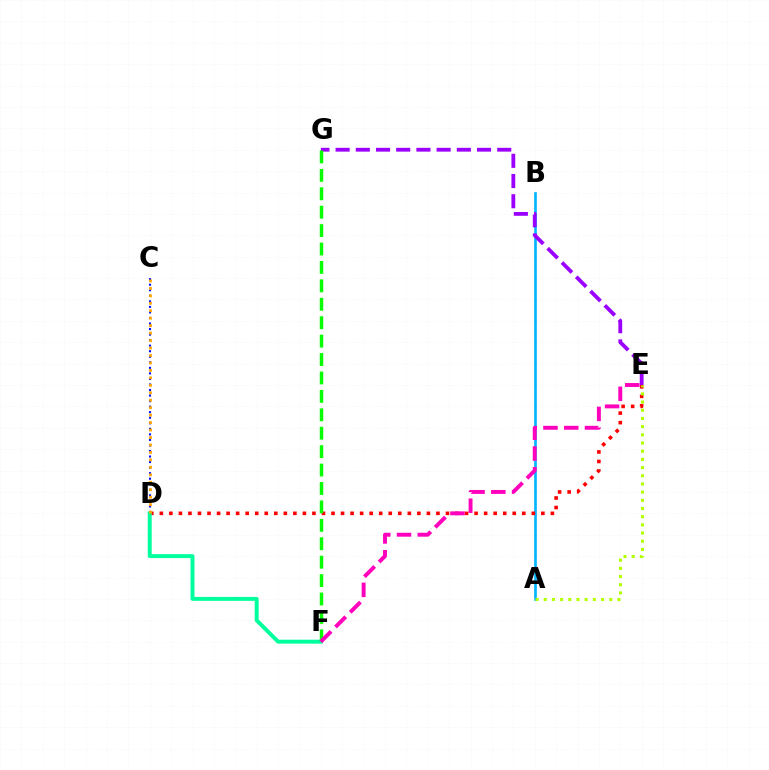{('A', 'B'): [{'color': '#00b5ff', 'line_style': 'solid', 'thickness': 1.91}], ('D', 'E'): [{'color': '#ff0000', 'line_style': 'dotted', 'thickness': 2.59}], ('E', 'G'): [{'color': '#9b00ff', 'line_style': 'dashed', 'thickness': 2.74}], ('C', 'D'): [{'color': '#0010ff', 'line_style': 'dotted', 'thickness': 1.51}, {'color': '#ffa500', 'line_style': 'dotted', 'thickness': 2.03}], ('F', 'G'): [{'color': '#08ff00', 'line_style': 'dashed', 'thickness': 2.5}], ('D', 'F'): [{'color': '#00ff9d', 'line_style': 'solid', 'thickness': 2.84}], ('A', 'E'): [{'color': '#b3ff00', 'line_style': 'dotted', 'thickness': 2.22}], ('E', 'F'): [{'color': '#ff00bd', 'line_style': 'dashed', 'thickness': 2.82}]}